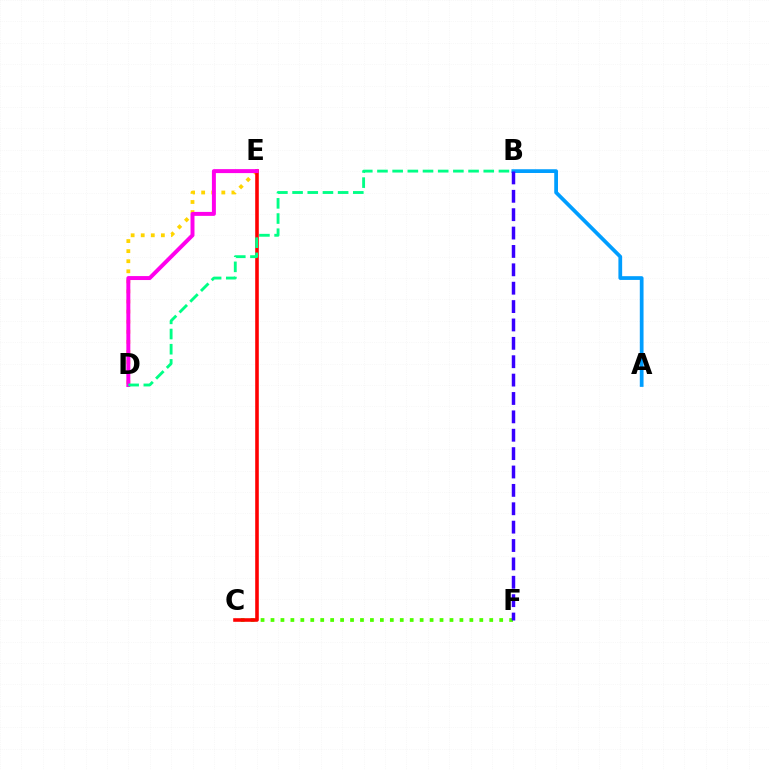{('C', 'F'): [{'color': '#4fff00', 'line_style': 'dotted', 'thickness': 2.7}], ('D', 'E'): [{'color': '#ffd500', 'line_style': 'dotted', 'thickness': 2.74}, {'color': '#ff00ed', 'line_style': 'solid', 'thickness': 2.86}], ('C', 'E'): [{'color': '#ff0000', 'line_style': 'solid', 'thickness': 2.58}], ('A', 'B'): [{'color': '#009eff', 'line_style': 'solid', 'thickness': 2.69}], ('B', 'F'): [{'color': '#3700ff', 'line_style': 'dashed', 'thickness': 2.5}], ('B', 'D'): [{'color': '#00ff86', 'line_style': 'dashed', 'thickness': 2.06}]}